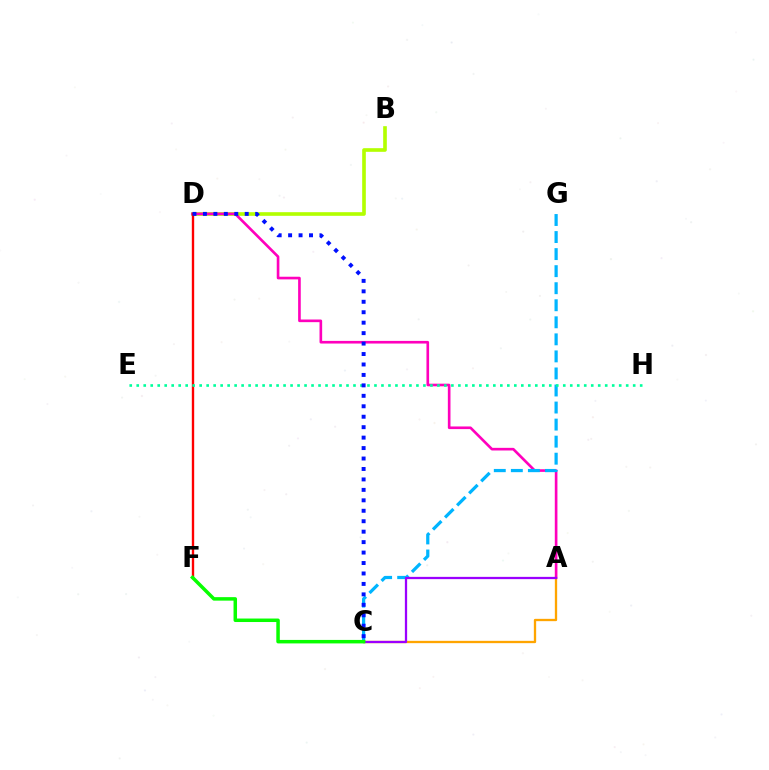{('A', 'C'): [{'color': '#ffa500', 'line_style': 'solid', 'thickness': 1.67}, {'color': '#9b00ff', 'line_style': 'solid', 'thickness': 1.63}], ('B', 'D'): [{'color': '#b3ff00', 'line_style': 'solid', 'thickness': 2.62}], ('A', 'D'): [{'color': '#ff00bd', 'line_style': 'solid', 'thickness': 1.9}], ('C', 'G'): [{'color': '#00b5ff', 'line_style': 'dashed', 'thickness': 2.32}], ('D', 'F'): [{'color': '#ff0000', 'line_style': 'solid', 'thickness': 1.7}], ('E', 'H'): [{'color': '#00ff9d', 'line_style': 'dotted', 'thickness': 1.9}], ('C', 'F'): [{'color': '#08ff00', 'line_style': 'solid', 'thickness': 2.51}], ('C', 'D'): [{'color': '#0010ff', 'line_style': 'dotted', 'thickness': 2.84}]}